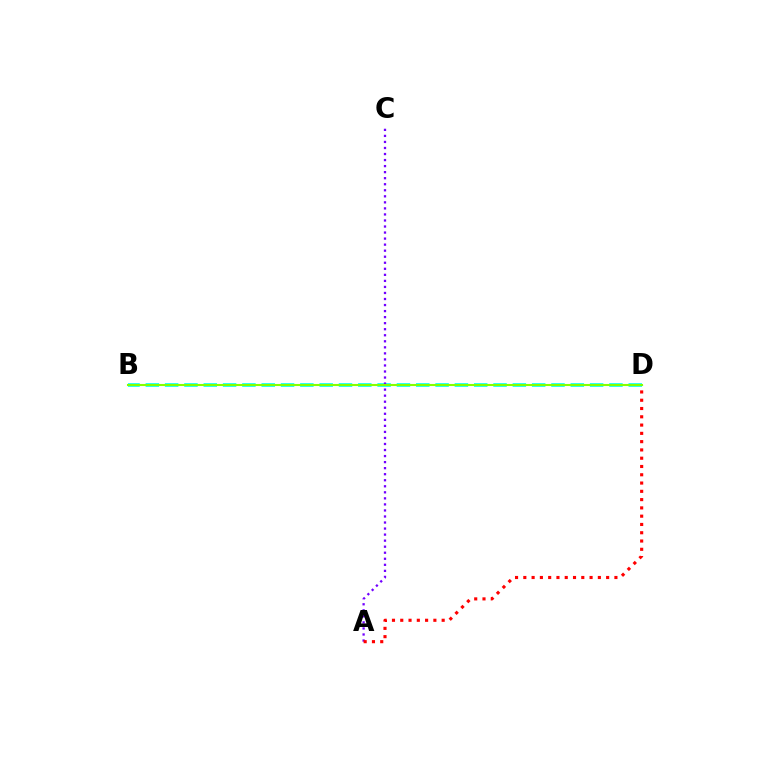{('B', 'D'): [{'color': '#00fff6', 'line_style': 'dashed', 'thickness': 2.62}, {'color': '#84ff00', 'line_style': 'solid', 'thickness': 1.51}], ('A', 'C'): [{'color': '#7200ff', 'line_style': 'dotted', 'thickness': 1.64}], ('A', 'D'): [{'color': '#ff0000', 'line_style': 'dotted', 'thickness': 2.25}]}